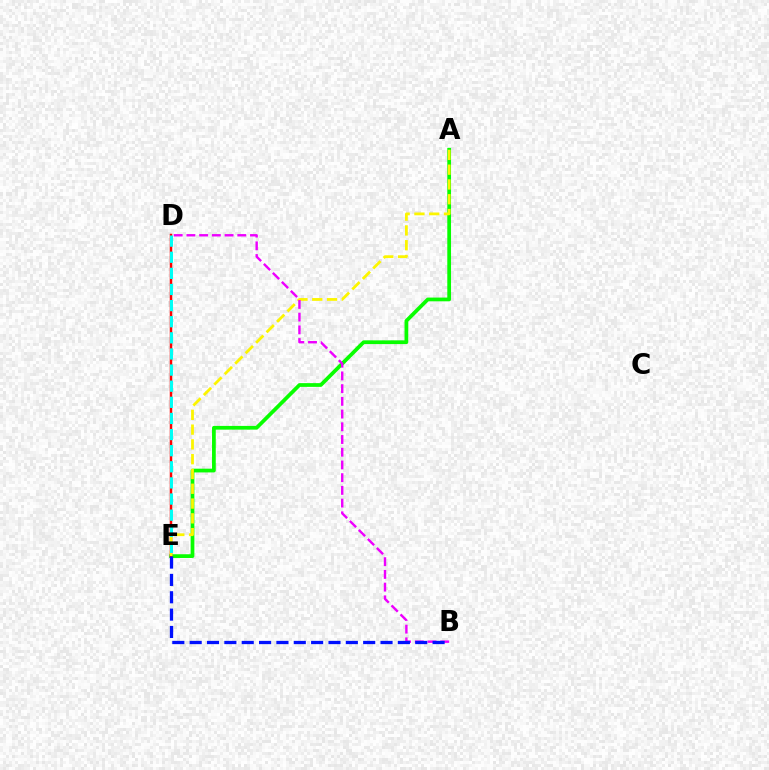{('A', 'E'): [{'color': '#08ff00', 'line_style': 'solid', 'thickness': 2.69}, {'color': '#fcf500', 'line_style': 'dashed', 'thickness': 2.01}], ('D', 'E'): [{'color': '#ff0000', 'line_style': 'solid', 'thickness': 1.79}, {'color': '#00fff6', 'line_style': 'dashed', 'thickness': 2.19}], ('B', 'D'): [{'color': '#ee00ff', 'line_style': 'dashed', 'thickness': 1.73}], ('B', 'E'): [{'color': '#0010ff', 'line_style': 'dashed', 'thickness': 2.36}]}